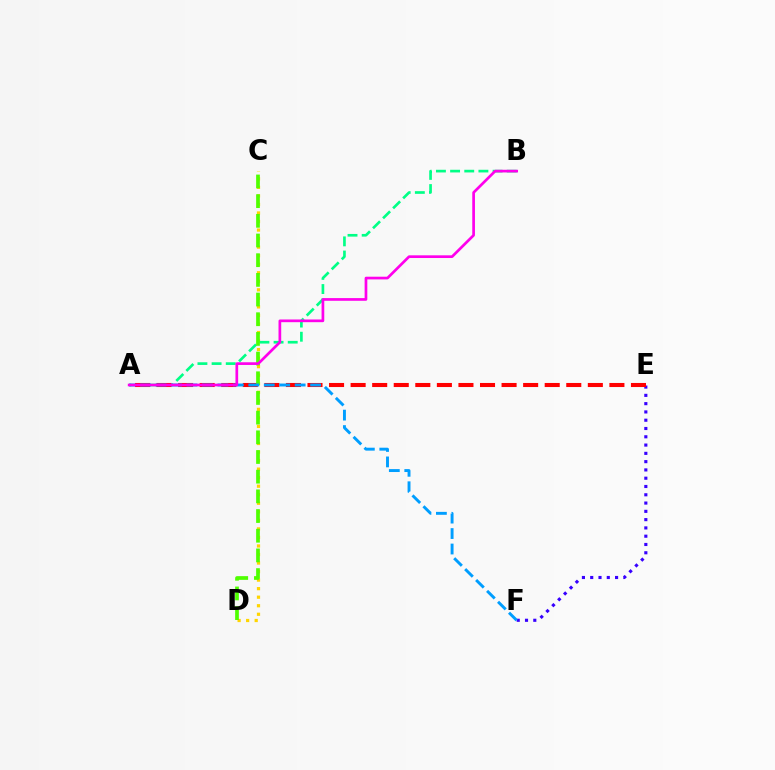{('E', 'F'): [{'color': '#3700ff', 'line_style': 'dotted', 'thickness': 2.25}], ('C', 'D'): [{'color': '#ffd500', 'line_style': 'dotted', 'thickness': 2.32}, {'color': '#4fff00', 'line_style': 'dashed', 'thickness': 2.67}], ('A', 'B'): [{'color': '#00ff86', 'line_style': 'dashed', 'thickness': 1.92}, {'color': '#ff00ed', 'line_style': 'solid', 'thickness': 1.94}], ('A', 'E'): [{'color': '#ff0000', 'line_style': 'dashed', 'thickness': 2.93}], ('A', 'F'): [{'color': '#009eff', 'line_style': 'dashed', 'thickness': 2.1}]}